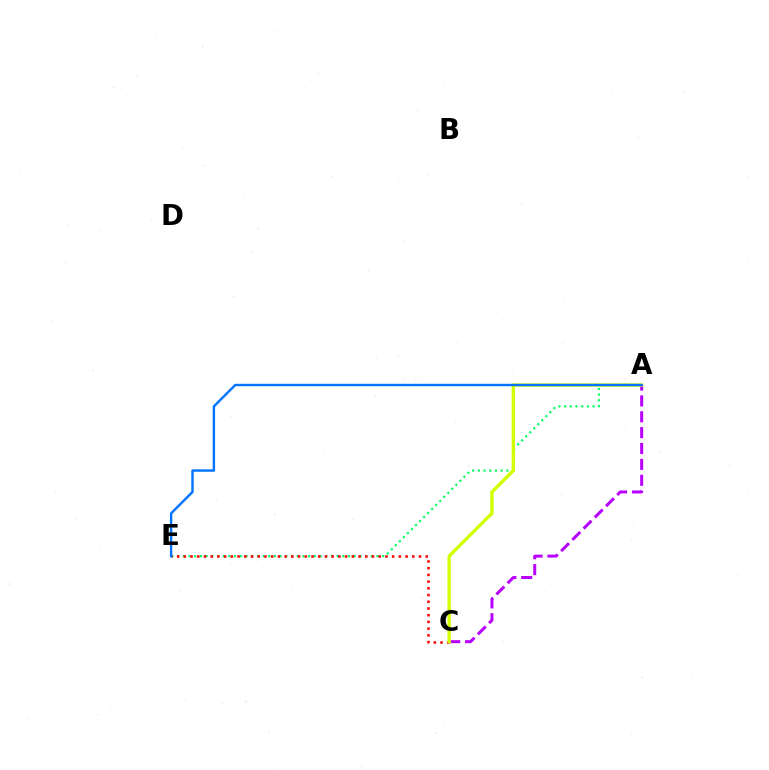{('A', 'E'): [{'color': '#00ff5c', 'line_style': 'dotted', 'thickness': 1.55}, {'color': '#0074ff', 'line_style': 'solid', 'thickness': 1.73}], ('A', 'C'): [{'color': '#b900ff', 'line_style': 'dashed', 'thickness': 2.16}, {'color': '#d1ff00', 'line_style': 'solid', 'thickness': 2.42}], ('C', 'E'): [{'color': '#ff0000', 'line_style': 'dotted', 'thickness': 1.83}]}